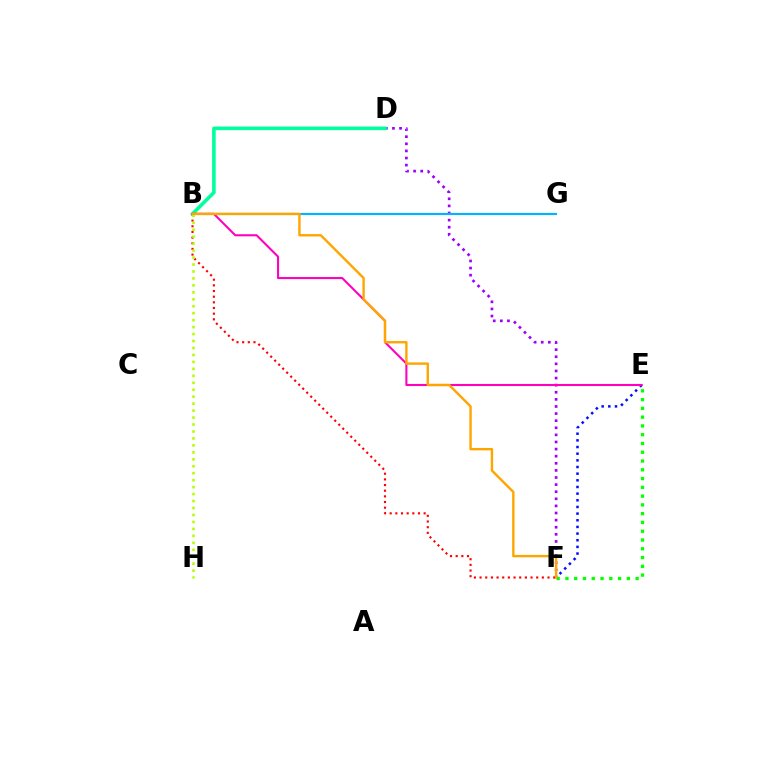{('B', 'F'): [{'color': '#ff0000', 'line_style': 'dotted', 'thickness': 1.54}, {'color': '#ffa500', 'line_style': 'solid', 'thickness': 1.72}], ('D', 'F'): [{'color': '#9b00ff', 'line_style': 'dotted', 'thickness': 1.93}], ('E', 'F'): [{'color': '#0010ff', 'line_style': 'dotted', 'thickness': 1.81}, {'color': '#08ff00', 'line_style': 'dotted', 'thickness': 2.38}], ('B', 'D'): [{'color': '#00ff9d', 'line_style': 'solid', 'thickness': 2.58}], ('B', 'G'): [{'color': '#00b5ff', 'line_style': 'solid', 'thickness': 1.53}], ('B', 'E'): [{'color': '#ff00bd', 'line_style': 'solid', 'thickness': 1.5}], ('B', 'H'): [{'color': '#b3ff00', 'line_style': 'dotted', 'thickness': 1.89}]}